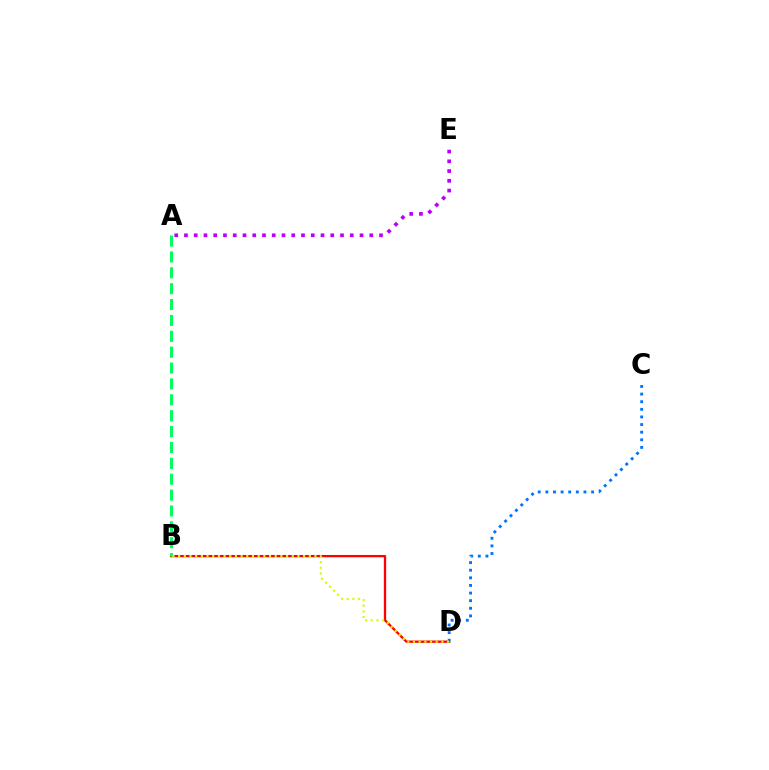{('A', 'E'): [{'color': '#b900ff', 'line_style': 'dotted', 'thickness': 2.65}], ('B', 'D'): [{'color': '#ff0000', 'line_style': 'solid', 'thickness': 1.65}, {'color': '#d1ff00', 'line_style': 'dotted', 'thickness': 1.54}], ('A', 'B'): [{'color': '#00ff5c', 'line_style': 'dashed', 'thickness': 2.16}], ('C', 'D'): [{'color': '#0074ff', 'line_style': 'dotted', 'thickness': 2.07}]}